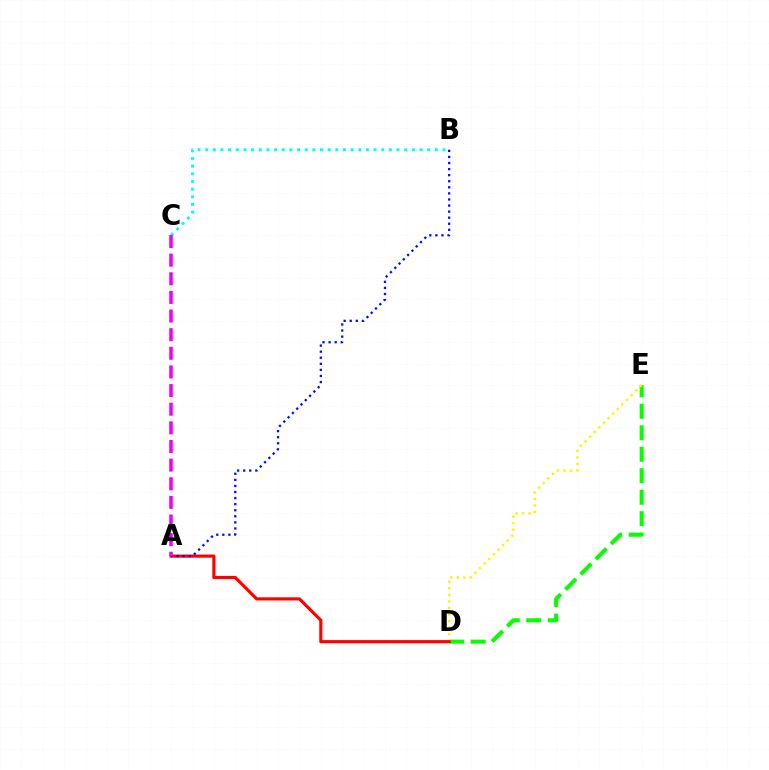{('D', 'E'): [{'color': '#08ff00', 'line_style': 'dashed', 'thickness': 2.92}, {'color': '#fcf500', 'line_style': 'dotted', 'thickness': 1.77}], ('B', 'C'): [{'color': '#00fff6', 'line_style': 'dotted', 'thickness': 2.08}], ('A', 'D'): [{'color': '#ff0000', 'line_style': 'solid', 'thickness': 2.26}], ('A', 'B'): [{'color': '#0010ff', 'line_style': 'dotted', 'thickness': 1.65}], ('A', 'C'): [{'color': '#ee00ff', 'line_style': 'dashed', 'thickness': 2.53}]}